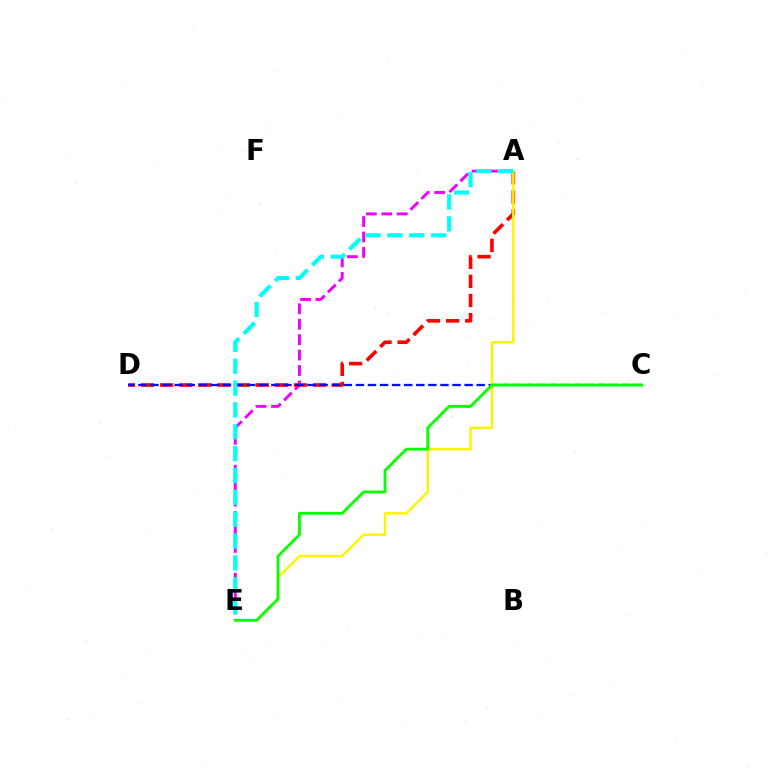{('A', 'E'): [{'color': '#ee00ff', 'line_style': 'dashed', 'thickness': 2.1}, {'color': '#fcf500', 'line_style': 'solid', 'thickness': 1.78}, {'color': '#00fff6', 'line_style': 'dashed', 'thickness': 2.97}], ('A', 'D'): [{'color': '#ff0000', 'line_style': 'dashed', 'thickness': 2.6}], ('C', 'D'): [{'color': '#0010ff', 'line_style': 'dashed', 'thickness': 1.64}], ('C', 'E'): [{'color': '#08ff00', 'line_style': 'solid', 'thickness': 2.02}]}